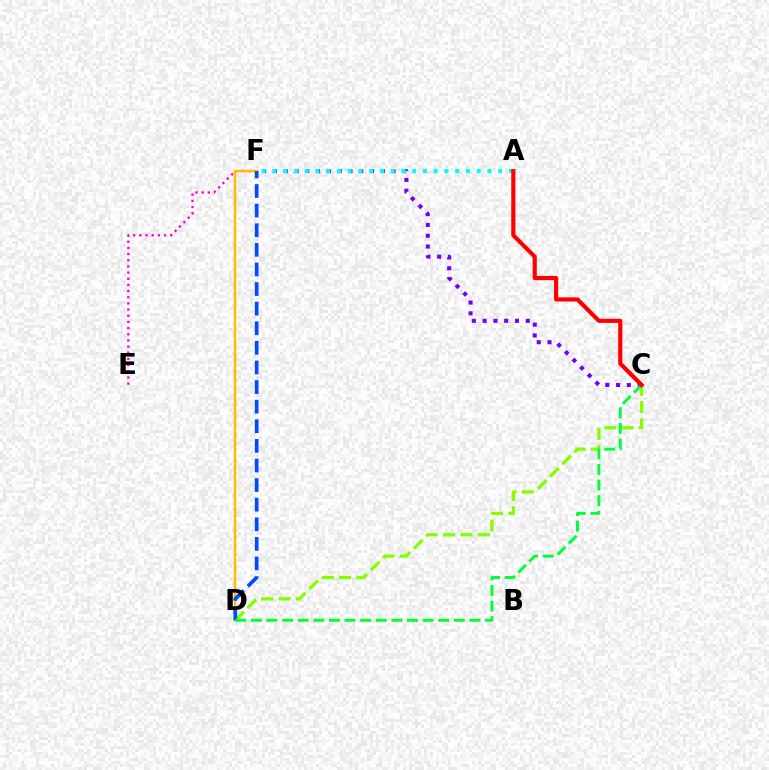{('E', 'F'): [{'color': '#ff00cf', 'line_style': 'dotted', 'thickness': 1.68}], ('C', 'F'): [{'color': '#7200ff', 'line_style': 'dotted', 'thickness': 2.93}], ('D', 'F'): [{'color': '#ffbd00', 'line_style': 'solid', 'thickness': 1.79}, {'color': '#004bff', 'line_style': 'dashed', 'thickness': 2.66}], ('A', 'F'): [{'color': '#00fff6', 'line_style': 'dotted', 'thickness': 2.92}], ('C', 'D'): [{'color': '#84ff00', 'line_style': 'dashed', 'thickness': 2.36}, {'color': '#00ff39', 'line_style': 'dashed', 'thickness': 2.12}], ('A', 'C'): [{'color': '#ff0000', 'line_style': 'solid', 'thickness': 2.99}]}